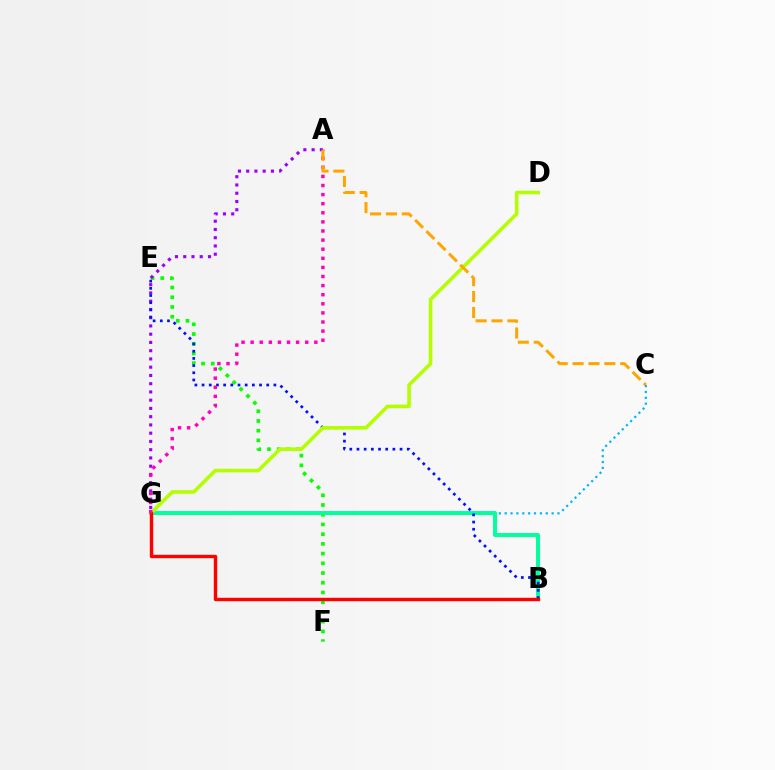{('E', 'F'): [{'color': '#08ff00', 'line_style': 'dotted', 'thickness': 2.64}], ('C', 'G'): [{'color': '#00b5ff', 'line_style': 'dotted', 'thickness': 1.59}], ('A', 'G'): [{'color': '#9b00ff', 'line_style': 'dotted', 'thickness': 2.24}, {'color': '#ff00bd', 'line_style': 'dotted', 'thickness': 2.47}], ('B', 'G'): [{'color': '#00ff9d', 'line_style': 'solid', 'thickness': 2.83}, {'color': '#ff0000', 'line_style': 'solid', 'thickness': 2.45}], ('B', 'E'): [{'color': '#0010ff', 'line_style': 'dotted', 'thickness': 1.95}], ('D', 'G'): [{'color': '#b3ff00', 'line_style': 'solid', 'thickness': 2.57}], ('A', 'C'): [{'color': '#ffa500', 'line_style': 'dashed', 'thickness': 2.16}]}